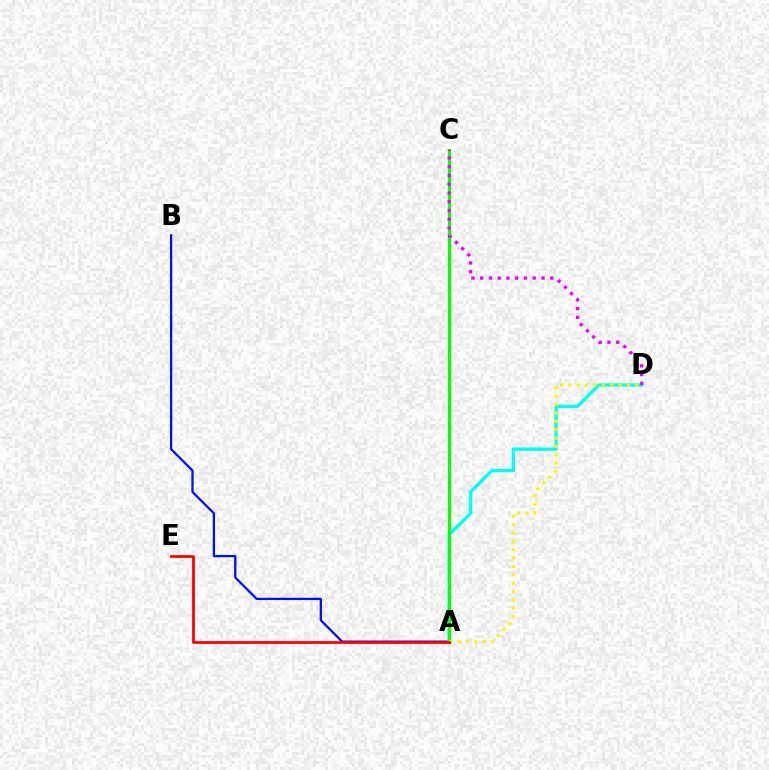{('A', 'B'): [{'color': '#0010ff', 'line_style': 'solid', 'thickness': 1.65}], ('A', 'D'): [{'color': '#00fff6', 'line_style': 'solid', 'thickness': 2.4}, {'color': '#fcf500', 'line_style': 'dotted', 'thickness': 2.27}], ('A', 'C'): [{'color': '#08ff00', 'line_style': 'solid', 'thickness': 2.24}], ('C', 'D'): [{'color': '#ee00ff', 'line_style': 'dotted', 'thickness': 2.38}], ('A', 'E'): [{'color': '#ff0000', 'line_style': 'solid', 'thickness': 1.99}]}